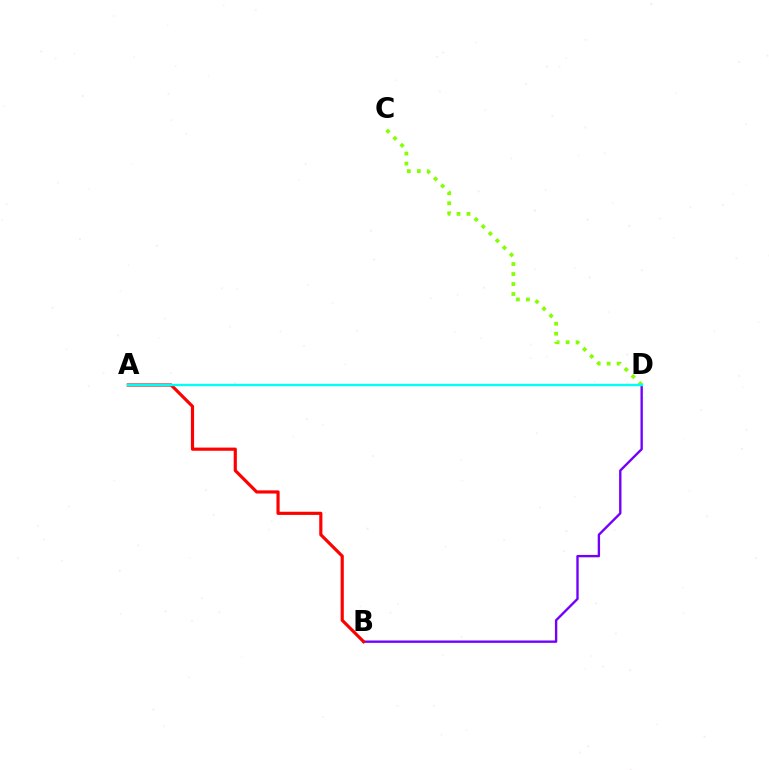{('B', 'D'): [{'color': '#7200ff', 'line_style': 'solid', 'thickness': 1.7}], ('C', 'D'): [{'color': '#84ff00', 'line_style': 'dotted', 'thickness': 2.71}], ('A', 'B'): [{'color': '#ff0000', 'line_style': 'solid', 'thickness': 2.28}], ('A', 'D'): [{'color': '#00fff6', 'line_style': 'solid', 'thickness': 1.69}]}